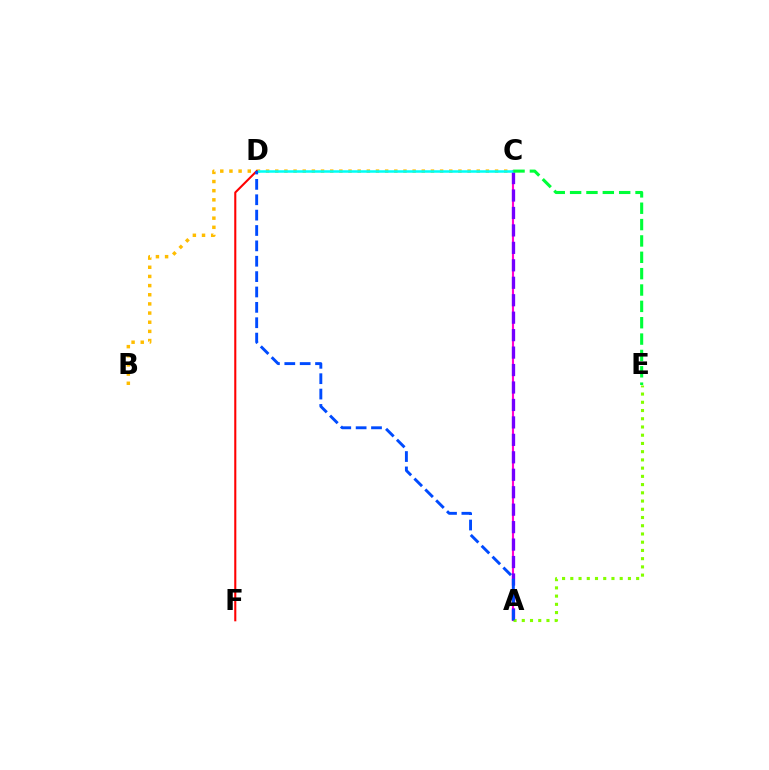{('A', 'C'): [{'color': '#ff00cf', 'line_style': 'solid', 'thickness': 1.54}, {'color': '#7200ff', 'line_style': 'dashed', 'thickness': 2.37}], ('B', 'C'): [{'color': '#ffbd00', 'line_style': 'dotted', 'thickness': 2.49}], ('C', 'D'): [{'color': '#00fff6', 'line_style': 'solid', 'thickness': 1.81}], ('C', 'E'): [{'color': '#00ff39', 'line_style': 'dashed', 'thickness': 2.22}], ('A', 'E'): [{'color': '#84ff00', 'line_style': 'dotted', 'thickness': 2.24}], ('D', 'F'): [{'color': '#ff0000', 'line_style': 'solid', 'thickness': 1.5}], ('A', 'D'): [{'color': '#004bff', 'line_style': 'dashed', 'thickness': 2.09}]}